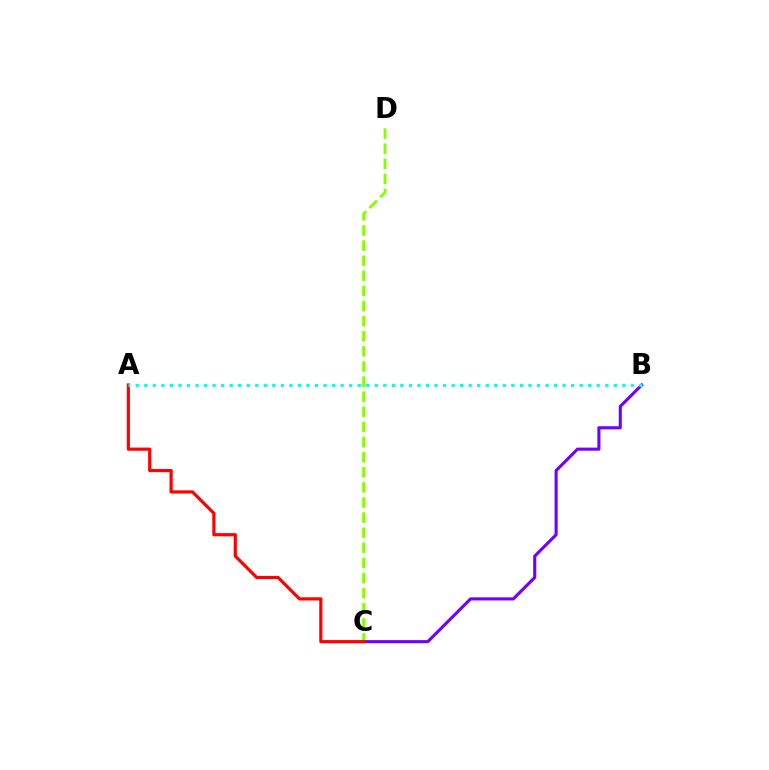{('B', 'C'): [{'color': '#7200ff', 'line_style': 'solid', 'thickness': 2.23}], ('C', 'D'): [{'color': '#84ff00', 'line_style': 'dashed', 'thickness': 2.05}], ('A', 'C'): [{'color': '#ff0000', 'line_style': 'solid', 'thickness': 2.29}], ('A', 'B'): [{'color': '#00fff6', 'line_style': 'dotted', 'thickness': 2.32}]}